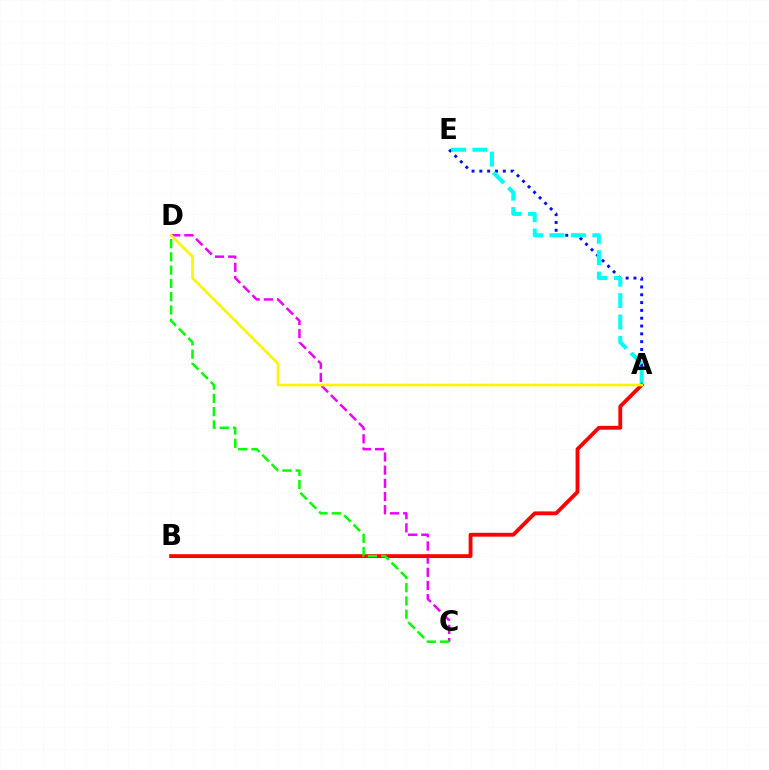{('C', 'D'): [{'color': '#ee00ff', 'line_style': 'dashed', 'thickness': 1.79}, {'color': '#08ff00', 'line_style': 'dashed', 'thickness': 1.8}], ('A', 'E'): [{'color': '#0010ff', 'line_style': 'dotted', 'thickness': 2.12}, {'color': '#00fff6', 'line_style': 'dashed', 'thickness': 2.91}], ('A', 'B'): [{'color': '#ff0000', 'line_style': 'solid', 'thickness': 2.76}], ('A', 'D'): [{'color': '#fcf500', 'line_style': 'solid', 'thickness': 1.92}]}